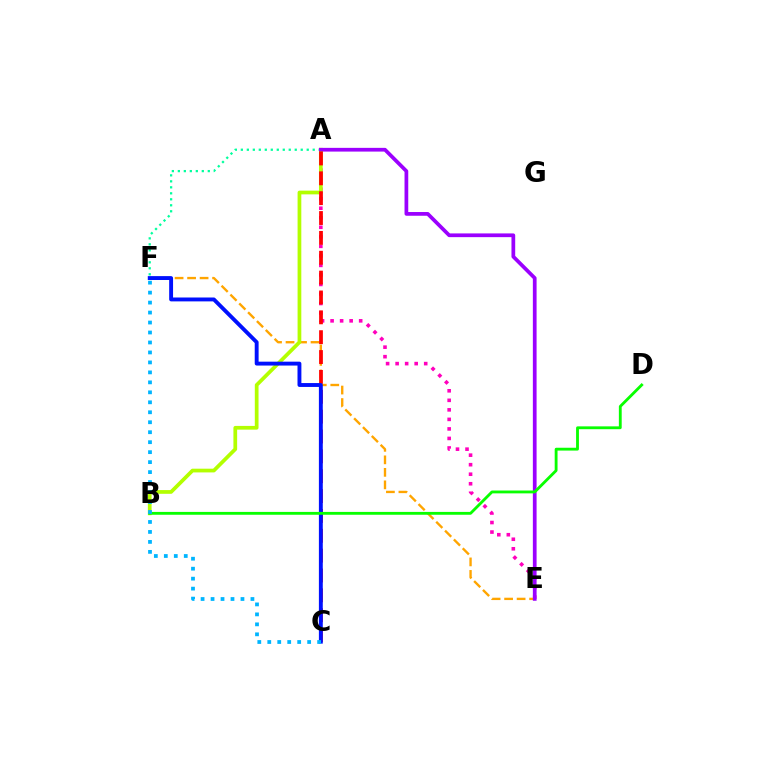{('A', 'F'): [{'color': '#00ff9d', 'line_style': 'dotted', 'thickness': 1.63}], ('A', 'E'): [{'color': '#ff00bd', 'line_style': 'dotted', 'thickness': 2.59}, {'color': '#9b00ff', 'line_style': 'solid', 'thickness': 2.69}], ('E', 'F'): [{'color': '#ffa500', 'line_style': 'dashed', 'thickness': 1.7}], ('A', 'B'): [{'color': '#b3ff00', 'line_style': 'solid', 'thickness': 2.68}], ('A', 'C'): [{'color': '#ff0000', 'line_style': 'dashed', 'thickness': 2.7}], ('C', 'F'): [{'color': '#0010ff', 'line_style': 'solid', 'thickness': 2.8}, {'color': '#00b5ff', 'line_style': 'dotted', 'thickness': 2.71}], ('B', 'D'): [{'color': '#08ff00', 'line_style': 'solid', 'thickness': 2.04}]}